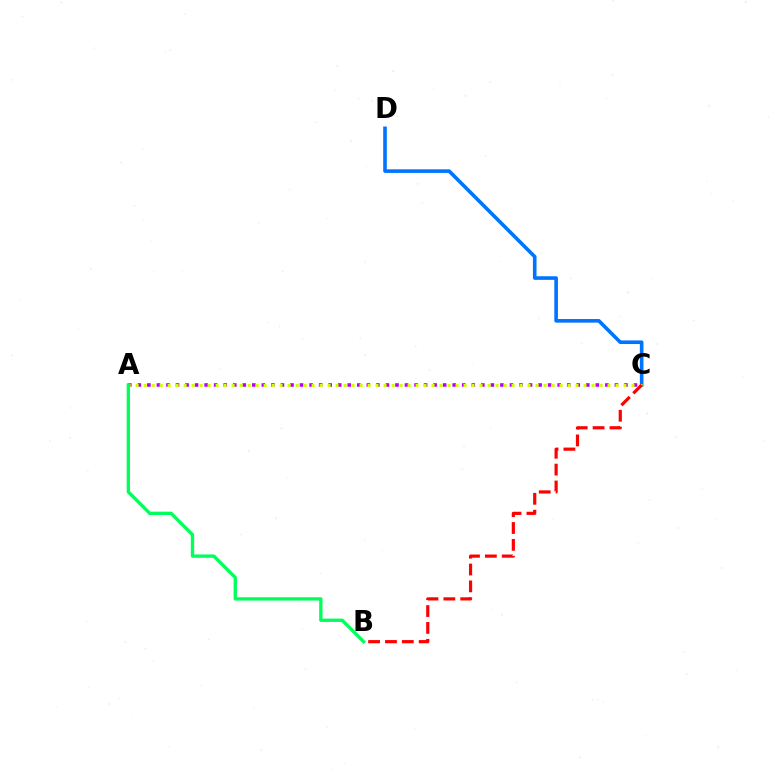{('A', 'C'): [{'color': '#b900ff', 'line_style': 'dotted', 'thickness': 2.59}, {'color': '#d1ff00', 'line_style': 'dotted', 'thickness': 2.17}], ('C', 'D'): [{'color': '#0074ff', 'line_style': 'solid', 'thickness': 2.6}], ('B', 'C'): [{'color': '#ff0000', 'line_style': 'dashed', 'thickness': 2.29}], ('A', 'B'): [{'color': '#00ff5c', 'line_style': 'solid', 'thickness': 2.41}]}